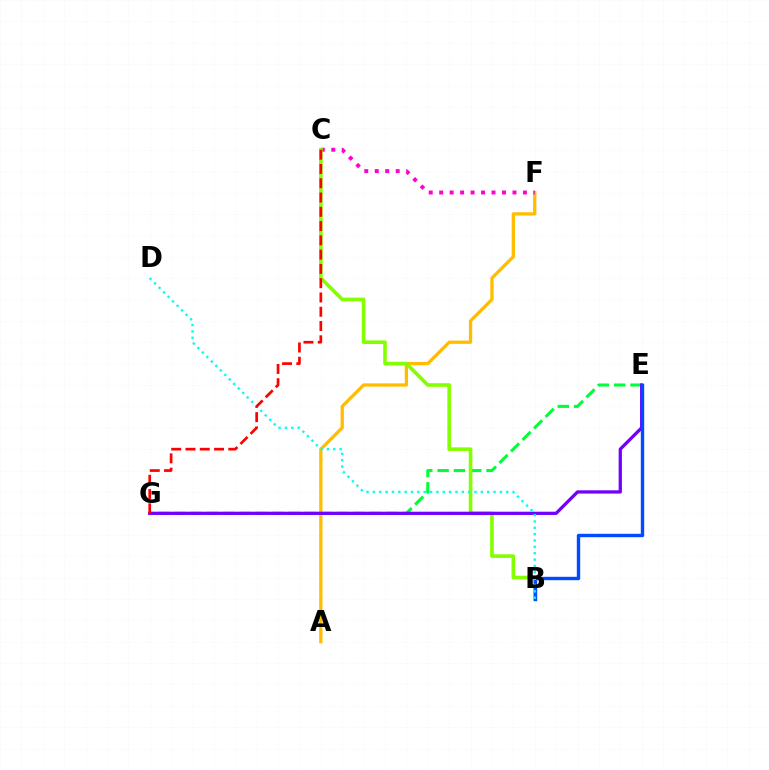{('E', 'G'): [{'color': '#00ff39', 'line_style': 'dashed', 'thickness': 2.22}, {'color': '#7200ff', 'line_style': 'solid', 'thickness': 2.35}], ('A', 'F'): [{'color': '#ffbd00', 'line_style': 'solid', 'thickness': 2.37}], ('C', 'F'): [{'color': '#ff00cf', 'line_style': 'dotted', 'thickness': 2.84}], ('B', 'C'): [{'color': '#84ff00', 'line_style': 'solid', 'thickness': 2.6}], ('B', 'E'): [{'color': '#004bff', 'line_style': 'solid', 'thickness': 2.45}], ('B', 'D'): [{'color': '#00fff6', 'line_style': 'dotted', 'thickness': 1.73}], ('C', 'G'): [{'color': '#ff0000', 'line_style': 'dashed', 'thickness': 1.94}]}